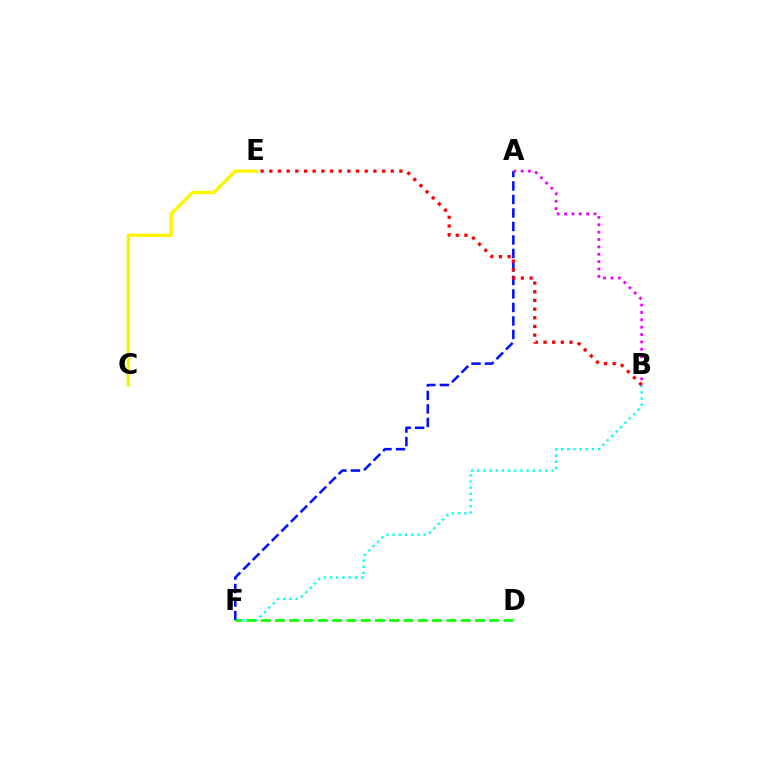{('A', 'F'): [{'color': '#0010ff', 'line_style': 'dashed', 'thickness': 1.83}], ('C', 'E'): [{'color': '#fcf500', 'line_style': 'solid', 'thickness': 2.41}], ('B', 'F'): [{'color': '#00fff6', 'line_style': 'dotted', 'thickness': 1.68}], ('B', 'E'): [{'color': '#ff0000', 'line_style': 'dotted', 'thickness': 2.36}], ('D', 'F'): [{'color': '#08ff00', 'line_style': 'dashed', 'thickness': 1.94}], ('A', 'B'): [{'color': '#ee00ff', 'line_style': 'dotted', 'thickness': 2.0}]}